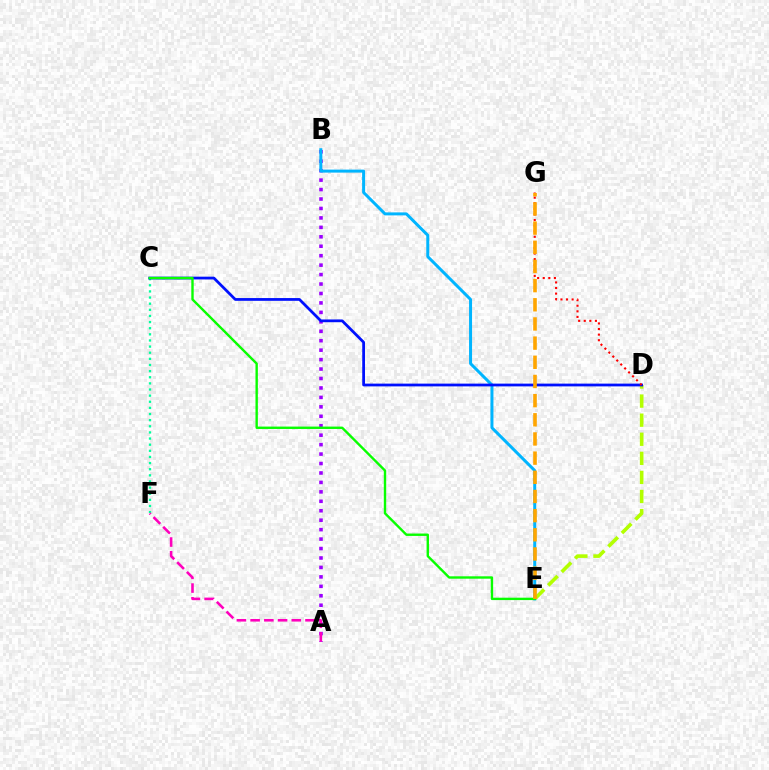{('D', 'E'): [{'color': '#b3ff00', 'line_style': 'dashed', 'thickness': 2.59}], ('A', 'B'): [{'color': '#9b00ff', 'line_style': 'dotted', 'thickness': 2.57}], ('B', 'E'): [{'color': '#00b5ff', 'line_style': 'solid', 'thickness': 2.15}], ('C', 'F'): [{'color': '#00ff9d', 'line_style': 'dotted', 'thickness': 1.67}], ('C', 'D'): [{'color': '#0010ff', 'line_style': 'solid', 'thickness': 1.99}], ('C', 'E'): [{'color': '#08ff00', 'line_style': 'solid', 'thickness': 1.72}], ('D', 'G'): [{'color': '#ff0000', 'line_style': 'dotted', 'thickness': 1.52}], ('E', 'G'): [{'color': '#ffa500', 'line_style': 'dashed', 'thickness': 2.6}], ('A', 'F'): [{'color': '#ff00bd', 'line_style': 'dashed', 'thickness': 1.86}]}